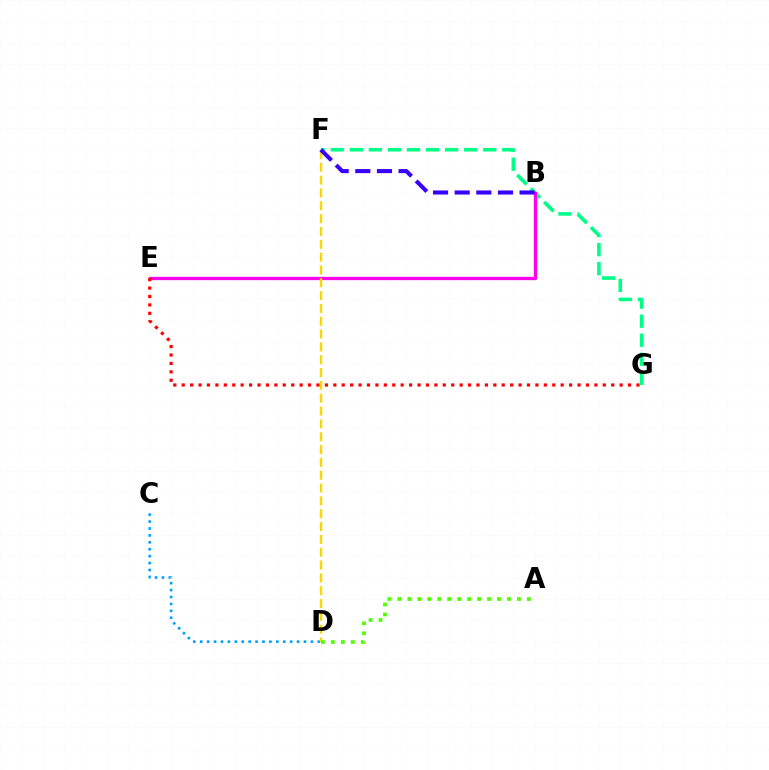{('F', 'G'): [{'color': '#00ff86', 'line_style': 'dashed', 'thickness': 2.59}], ('B', 'E'): [{'color': '#ff00ed', 'line_style': 'solid', 'thickness': 2.37}], ('C', 'D'): [{'color': '#009eff', 'line_style': 'dotted', 'thickness': 1.88}], ('D', 'F'): [{'color': '#ffd500', 'line_style': 'dashed', 'thickness': 1.74}], ('B', 'F'): [{'color': '#3700ff', 'line_style': 'dashed', 'thickness': 2.94}], ('A', 'D'): [{'color': '#4fff00', 'line_style': 'dotted', 'thickness': 2.71}], ('E', 'G'): [{'color': '#ff0000', 'line_style': 'dotted', 'thickness': 2.29}]}